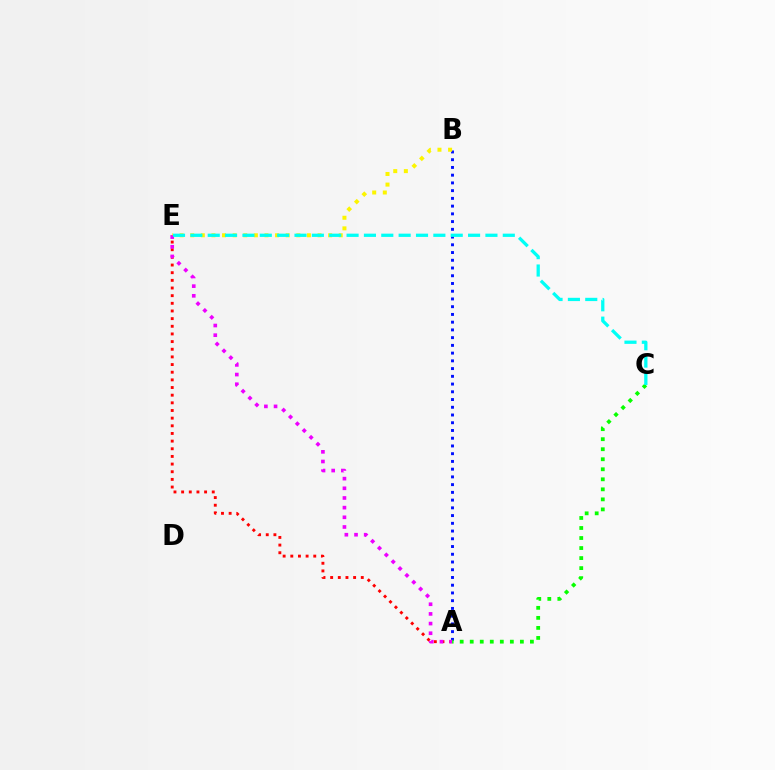{('A', 'E'): [{'color': '#ff0000', 'line_style': 'dotted', 'thickness': 2.08}, {'color': '#ee00ff', 'line_style': 'dotted', 'thickness': 2.63}], ('A', 'B'): [{'color': '#0010ff', 'line_style': 'dotted', 'thickness': 2.1}], ('A', 'C'): [{'color': '#08ff00', 'line_style': 'dotted', 'thickness': 2.73}], ('B', 'E'): [{'color': '#fcf500', 'line_style': 'dotted', 'thickness': 2.88}], ('C', 'E'): [{'color': '#00fff6', 'line_style': 'dashed', 'thickness': 2.36}]}